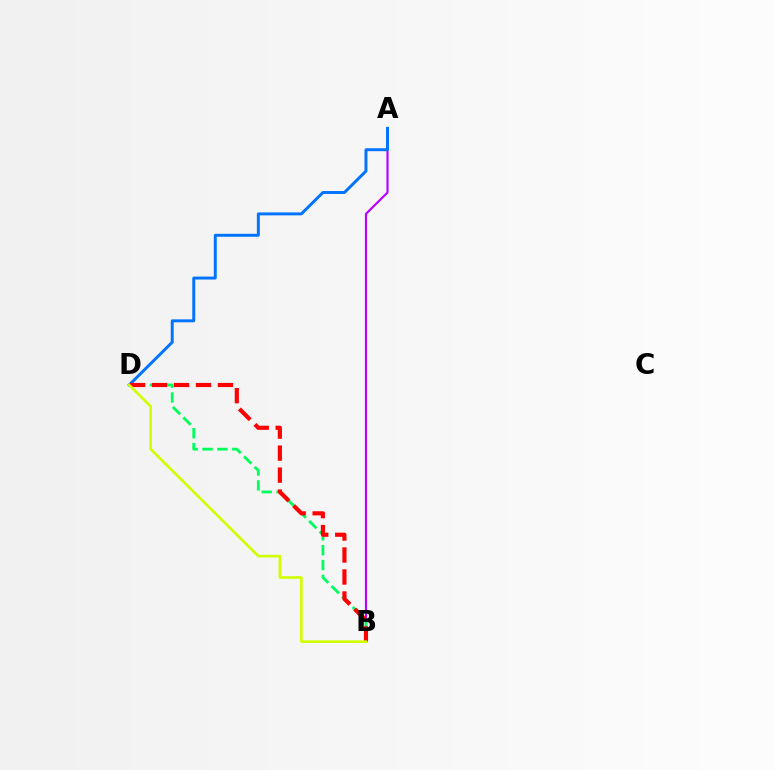{('A', 'B'): [{'color': '#b900ff', 'line_style': 'solid', 'thickness': 1.54}], ('A', 'D'): [{'color': '#0074ff', 'line_style': 'solid', 'thickness': 2.12}], ('B', 'D'): [{'color': '#00ff5c', 'line_style': 'dashed', 'thickness': 2.02}, {'color': '#ff0000', 'line_style': 'dashed', 'thickness': 2.99}, {'color': '#d1ff00', 'line_style': 'solid', 'thickness': 1.9}]}